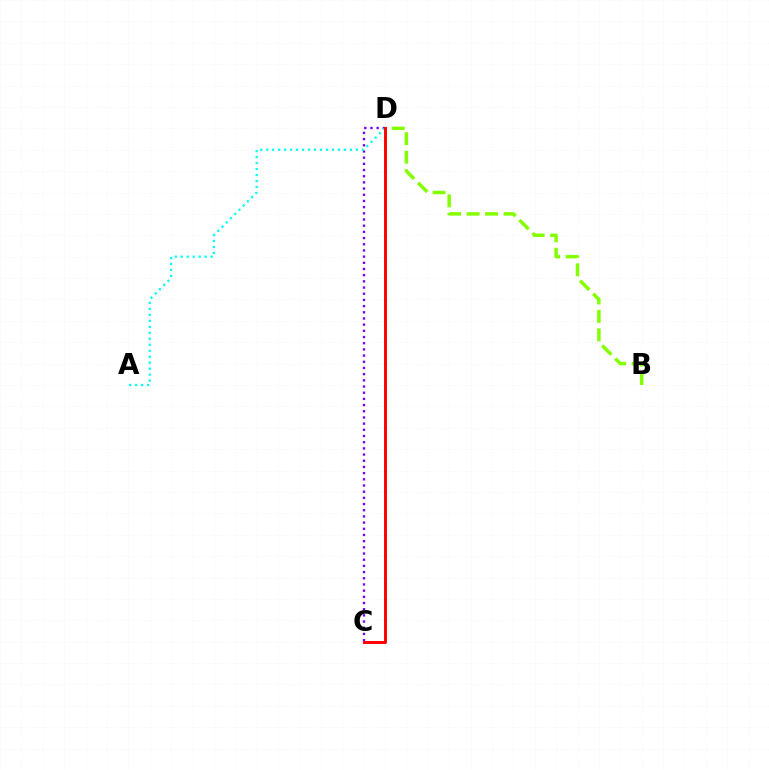{('B', 'D'): [{'color': '#84ff00', 'line_style': 'dashed', 'thickness': 2.51}], ('C', 'D'): [{'color': '#7200ff', 'line_style': 'dotted', 'thickness': 1.68}, {'color': '#ff0000', 'line_style': 'solid', 'thickness': 2.12}], ('A', 'D'): [{'color': '#00fff6', 'line_style': 'dotted', 'thickness': 1.62}]}